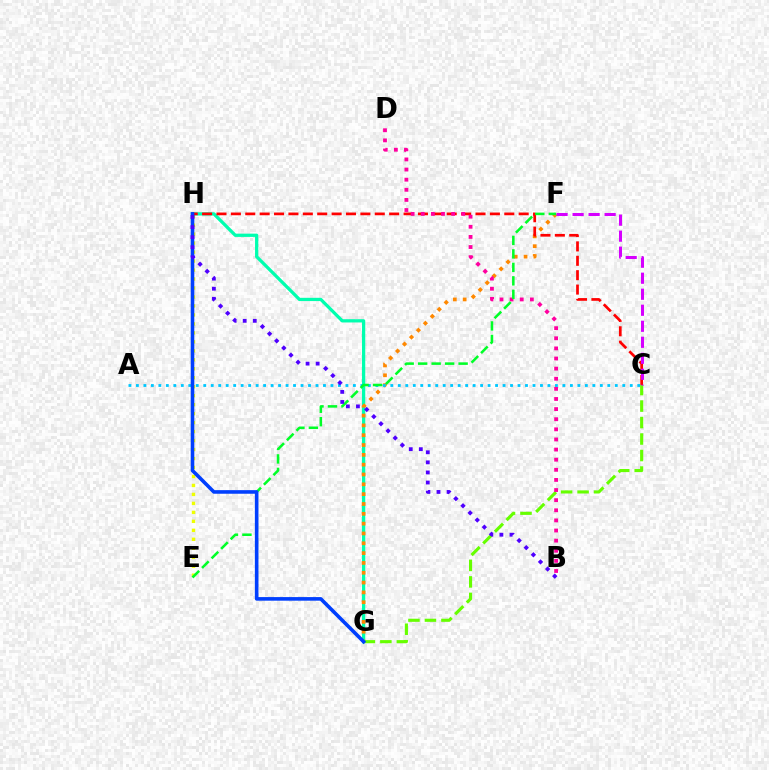{('E', 'H'): [{'color': '#eeff00', 'line_style': 'dotted', 'thickness': 2.44}], ('G', 'H'): [{'color': '#00ffaf', 'line_style': 'solid', 'thickness': 2.35}, {'color': '#003fff', 'line_style': 'solid', 'thickness': 2.59}], ('F', 'G'): [{'color': '#ff8800', 'line_style': 'dotted', 'thickness': 2.67}], ('C', 'H'): [{'color': '#ff0000', 'line_style': 'dashed', 'thickness': 1.95}], ('A', 'C'): [{'color': '#00c7ff', 'line_style': 'dotted', 'thickness': 2.03}], ('C', 'G'): [{'color': '#66ff00', 'line_style': 'dashed', 'thickness': 2.24}], ('B', 'D'): [{'color': '#ff00a0', 'line_style': 'dotted', 'thickness': 2.75}], ('E', 'F'): [{'color': '#00ff27', 'line_style': 'dashed', 'thickness': 1.83}], ('B', 'H'): [{'color': '#4f00ff', 'line_style': 'dotted', 'thickness': 2.74}], ('C', 'F'): [{'color': '#d600ff', 'line_style': 'dashed', 'thickness': 2.18}]}